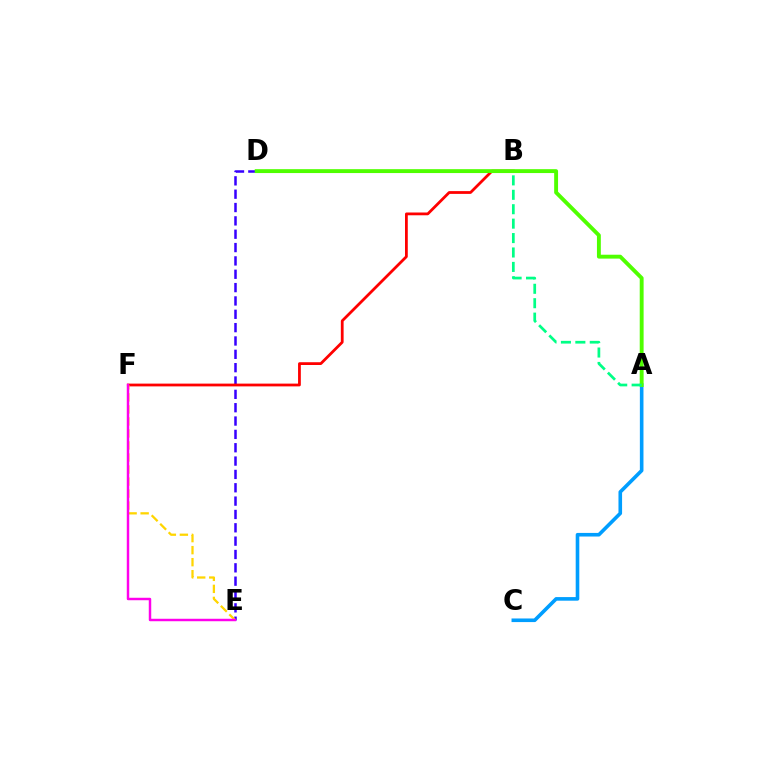{('D', 'E'): [{'color': '#3700ff', 'line_style': 'dashed', 'thickness': 1.81}], ('B', 'F'): [{'color': '#ff0000', 'line_style': 'solid', 'thickness': 2.0}], ('E', 'F'): [{'color': '#ffd500', 'line_style': 'dashed', 'thickness': 1.63}, {'color': '#ff00ed', 'line_style': 'solid', 'thickness': 1.77}], ('A', 'C'): [{'color': '#009eff', 'line_style': 'solid', 'thickness': 2.6}], ('A', 'D'): [{'color': '#4fff00', 'line_style': 'solid', 'thickness': 2.8}], ('A', 'B'): [{'color': '#00ff86', 'line_style': 'dashed', 'thickness': 1.96}]}